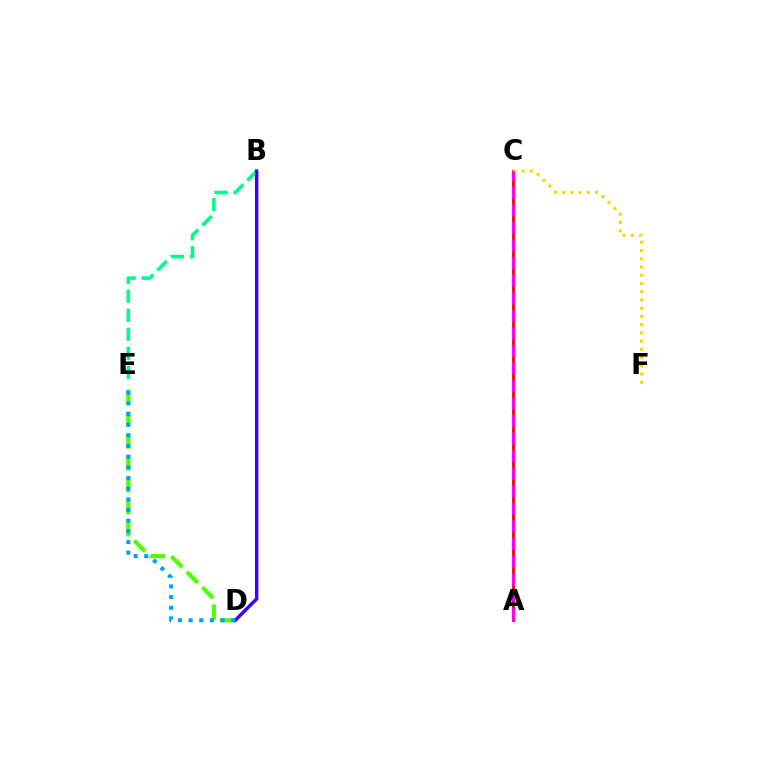{('A', 'C'): [{'color': '#ff0000', 'line_style': 'solid', 'thickness': 2.03}, {'color': '#ff00ed', 'line_style': 'dashed', 'thickness': 2.39}], ('B', 'E'): [{'color': '#00ff86', 'line_style': 'dashed', 'thickness': 2.58}], ('D', 'E'): [{'color': '#4fff00', 'line_style': 'dashed', 'thickness': 2.98}, {'color': '#009eff', 'line_style': 'dotted', 'thickness': 2.9}], ('B', 'D'): [{'color': '#3700ff', 'line_style': 'solid', 'thickness': 2.47}], ('C', 'F'): [{'color': '#ffd500', 'line_style': 'dotted', 'thickness': 2.24}]}